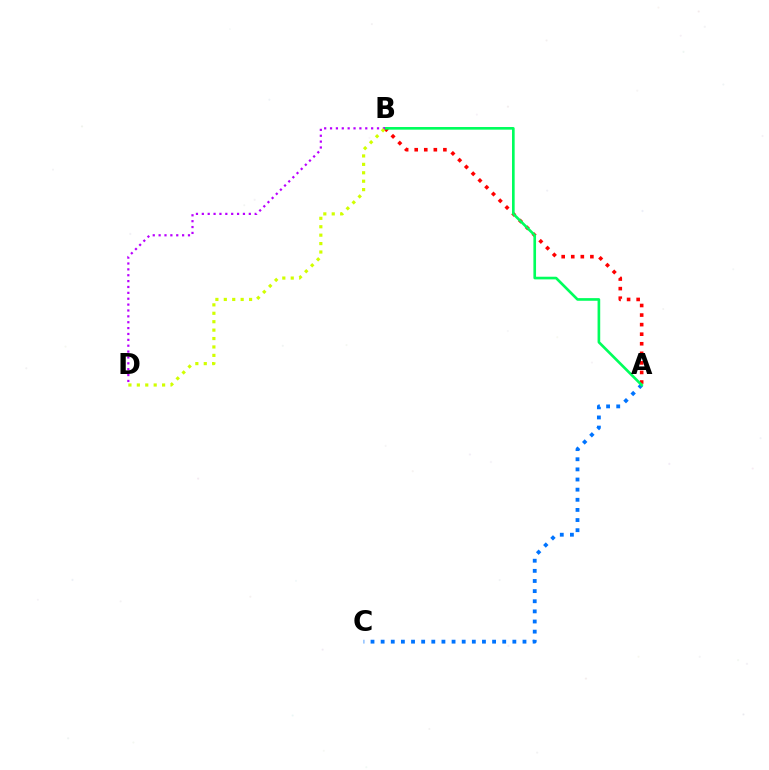{('A', 'B'): [{'color': '#ff0000', 'line_style': 'dotted', 'thickness': 2.6}, {'color': '#00ff5c', 'line_style': 'solid', 'thickness': 1.91}], ('A', 'C'): [{'color': '#0074ff', 'line_style': 'dotted', 'thickness': 2.75}], ('B', 'D'): [{'color': '#b900ff', 'line_style': 'dotted', 'thickness': 1.6}, {'color': '#d1ff00', 'line_style': 'dotted', 'thickness': 2.29}]}